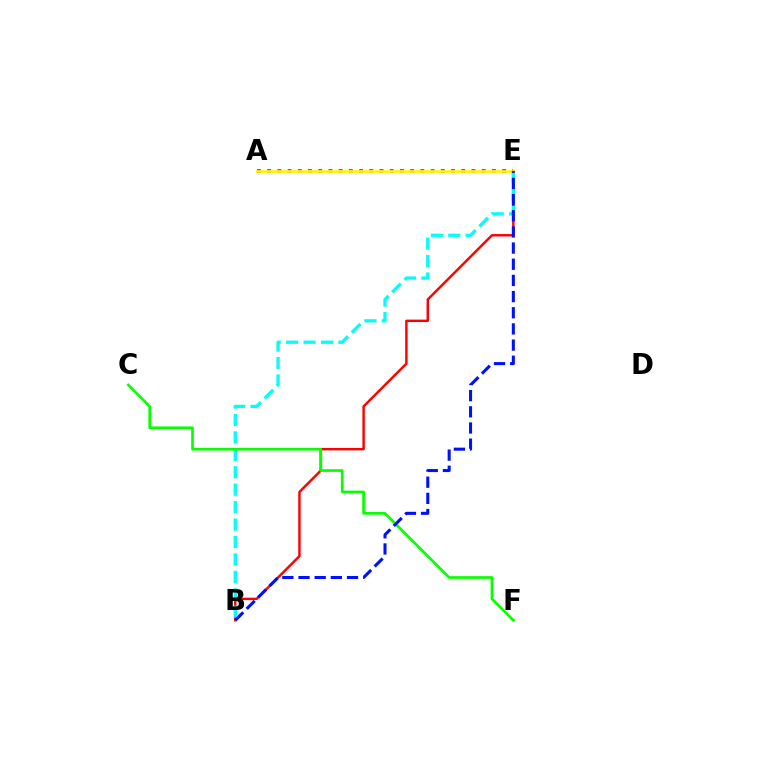{('A', 'E'): [{'color': '#ee00ff', 'line_style': 'dotted', 'thickness': 2.78}, {'color': '#fcf500', 'line_style': 'solid', 'thickness': 1.95}], ('B', 'E'): [{'color': '#ff0000', 'line_style': 'solid', 'thickness': 1.75}, {'color': '#00fff6', 'line_style': 'dashed', 'thickness': 2.37}, {'color': '#0010ff', 'line_style': 'dashed', 'thickness': 2.2}], ('C', 'F'): [{'color': '#08ff00', 'line_style': 'solid', 'thickness': 1.94}]}